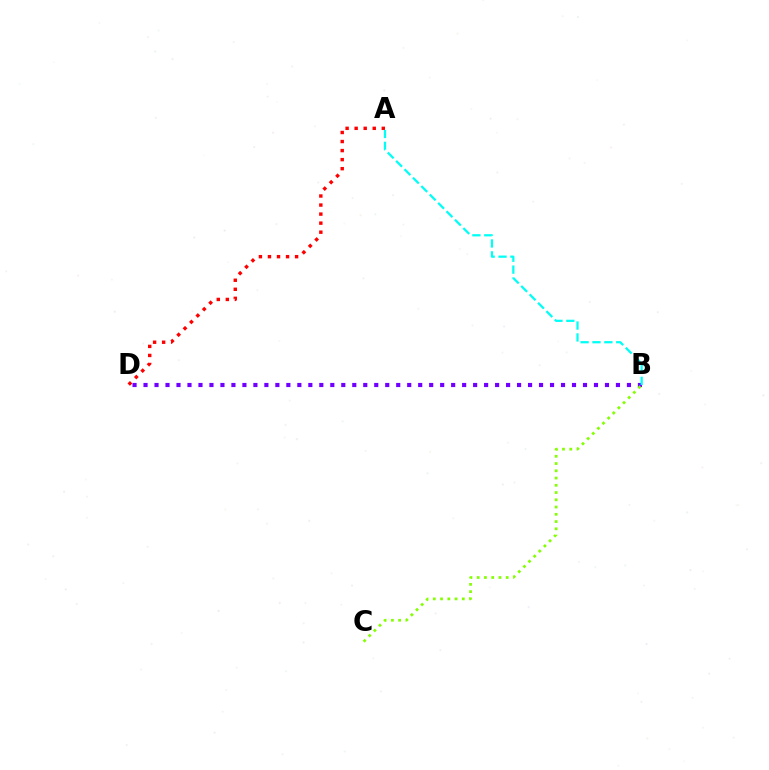{('B', 'D'): [{'color': '#7200ff', 'line_style': 'dotted', 'thickness': 2.99}], ('A', 'D'): [{'color': '#ff0000', 'line_style': 'dotted', 'thickness': 2.46}], ('A', 'B'): [{'color': '#00fff6', 'line_style': 'dashed', 'thickness': 1.61}], ('B', 'C'): [{'color': '#84ff00', 'line_style': 'dotted', 'thickness': 1.97}]}